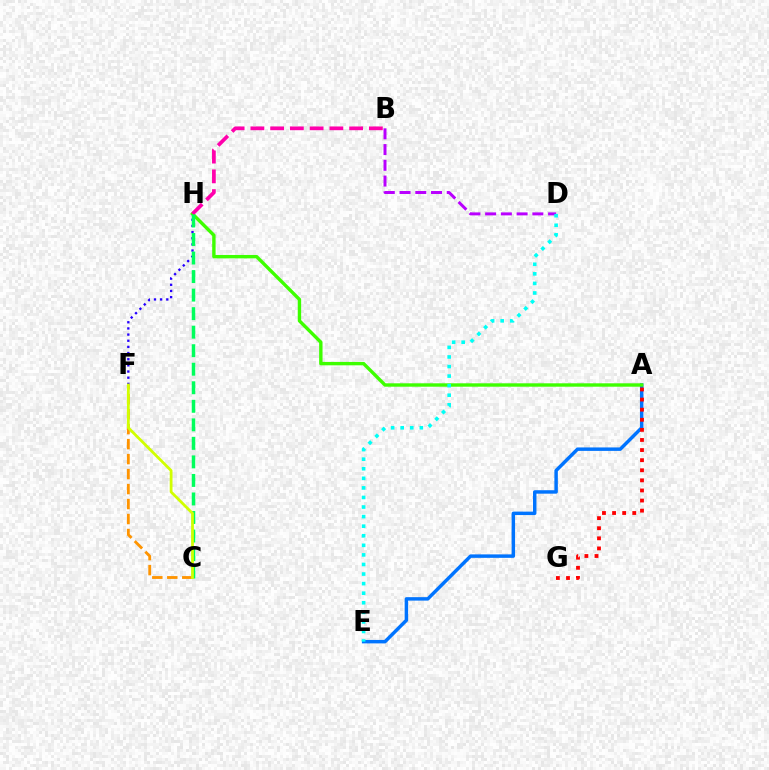{('A', 'E'): [{'color': '#0074ff', 'line_style': 'solid', 'thickness': 2.49}], ('F', 'H'): [{'color': '#2500ff', 'line_style': 'dotted', 'thickness': 1.67}], ('A', 'H'): [{'color': '#3dff00', 'line_style': 'solid', 'thickness': 2.44}], ('B', 'D'): [{'color': '#b900ff', 'line_style': 'dashed', 'thickness': 2.14}], ('B', 'H'): [{'color': '#ff00ac', 'line_style': 'dashed', 'thickness': 2.68}], ('A', 'G'): [{'color': '#ff0000', 'line_style': 'dotted', 'thickness': 2.74}], ('C', 'H'): [{'color': '#00ff5c', 'line_style': 'dashed', 'thickness': 2.52}], ('D', 'E'): [{'color': '#00fff6', 'line_style': 'dotted', 'thickness': 2.6}], ('C', 'F'): [{'color': '#ff9400', 'line_style': 'dashed', 'thickness': 2.04}, {'color': '#d1ff00', 'line_style': 'solid', 'thickness': 1.99}]}